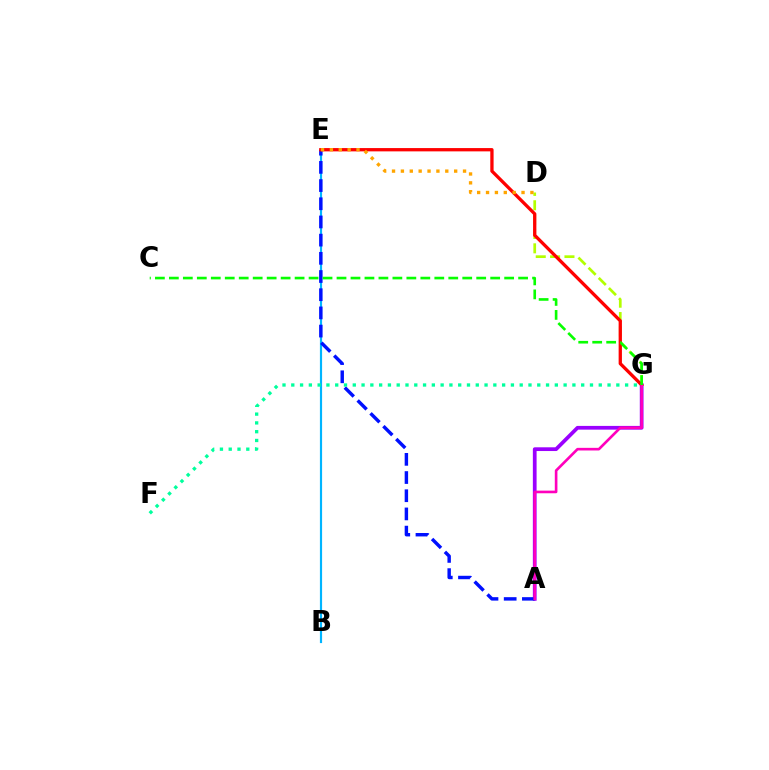{('B', 'E'): [{'color': '#00b5ff', 'line_style': 'solid', 'thickness': 1.57}], ('A', 'G'): [{'color': '#9b00ff', 'line_style': 'solid', 'thickness': 2.69}, {'color': '#ff00bd', 'line_style': 'solid', 'thickness': 1.9}], ('D', 'G'): [{'color': '#b3ff00', 'line_style': 'dashed', 'thickness': 1.95}], ('A', 'E'): [{'color': '#0010ff', 'line_style': 'dashed', 'thickness': 2.47}], ('E', 'G'): [{'color': '#ff0000', 'line_style': 'solid', 'thickness': 2.37}], ('F', 'G'): [{'color': '#00ff9d', 'line_style': 'dotted', 'thickness': 2.39}], ('D', 'E'): [{'color': '#ffa500', 'line_style': 'dotted', 'thickness': 2.41}], ('C', 'G'): [{'color': '#08ff00', 'line_style': 'dashed', 'thickness': 1.9}]}